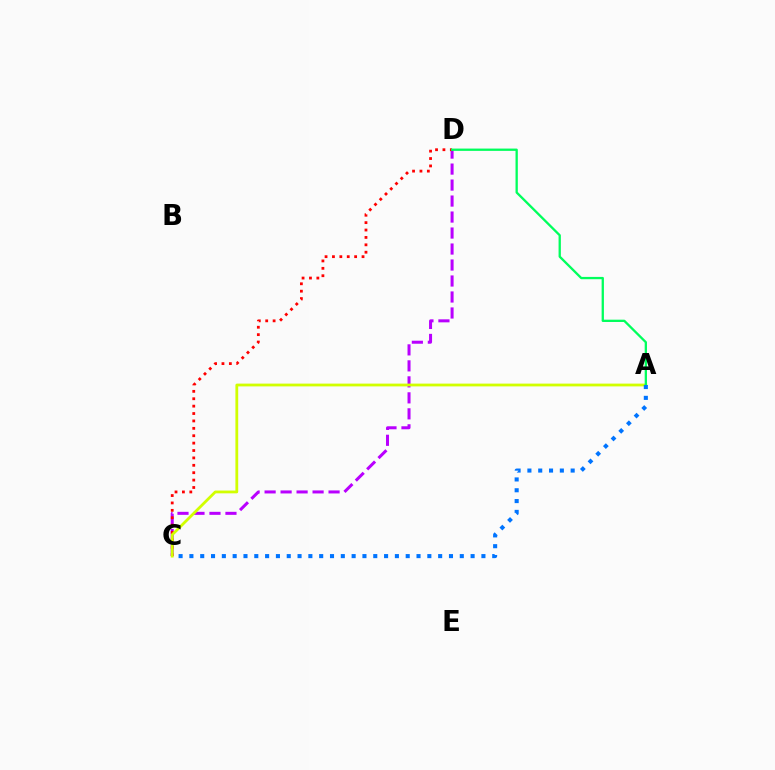{('C', 'D'): [{'color': '#b900ff', 'line_style': 'dashed', 'thickness': 2.17}, {'color': '#ff0000', 'line_style': 'dotted', 'thickness': 2.01}], ('A', 'C'): [{'color': '#d1ff00', 'line_style': 'solid', 'thickness': 2.0}, {'color': '#0074ff', 'line_style': 'dotted', 'thickness': 2.94}], ('A', 'D'): [{'color': '#00ff5c', 'line_style': 'solid', 'thickness': 1.66}]}